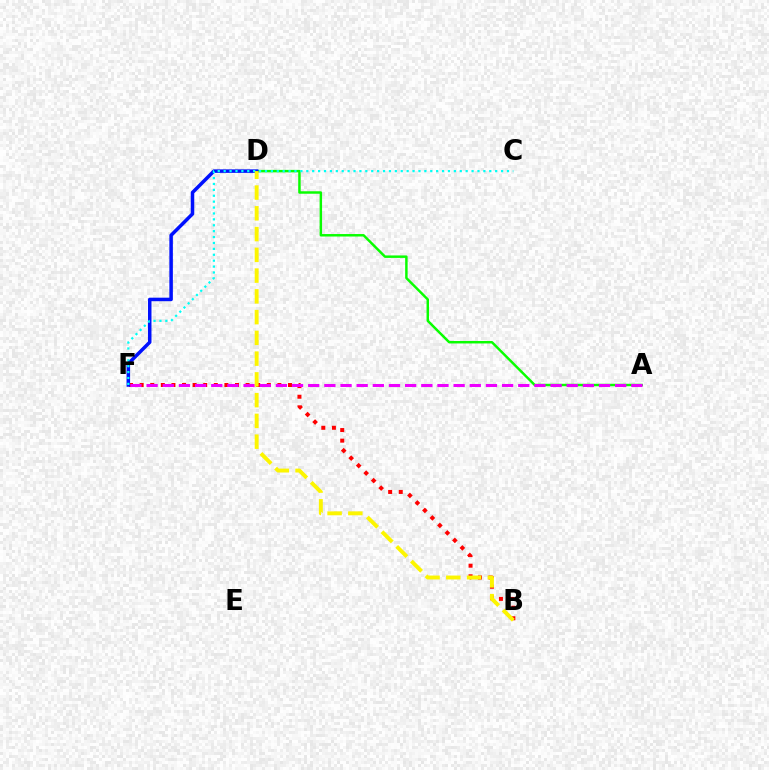{('B', 'F'): [{'color': '#ff0000', 'line_style': 'dotted', 'thickness': 2.88}], ('A', 'D'): [{'color': '#08ff00', 'line_style': 'solid', 'thickness': 1.77}], ('D', 'F'): [{'color': '#0010ff', 'line_style': 'solid', 'thickness': 2.53}], ('A', 'F'): [{'color': '#ee00ff', 'line_style': 'dashed', 'thickness': 2.2}], ('C', 'F'): [{'color': '#00fff6', 'line_style': 'dotted', 'thickness': 1.6}], ('B', 'D'): [{'color': '#fcf500', 'line_style': 'dashed', 'thickness': 2.82}]}